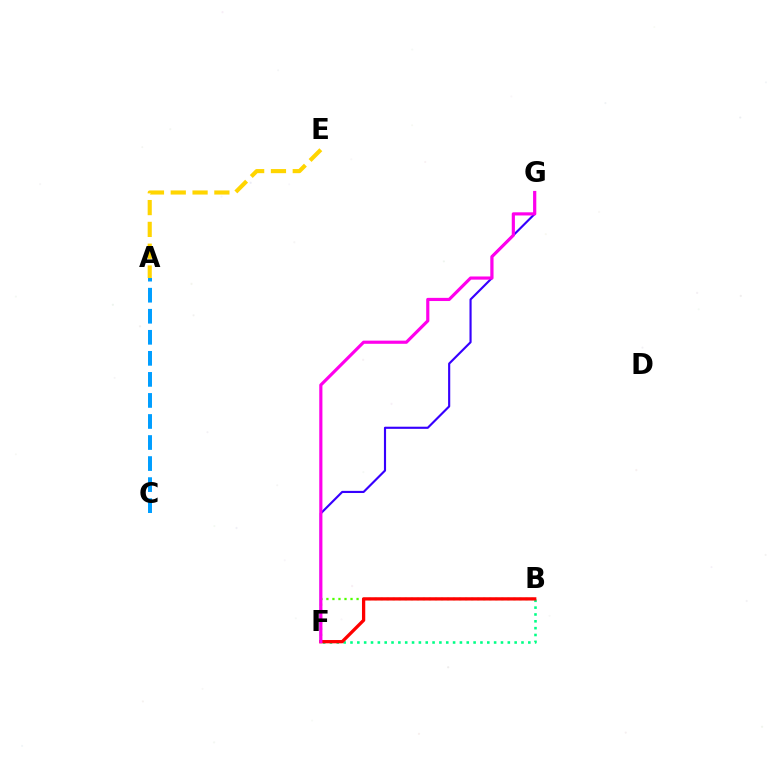{('A', 'C'): [{'color': '#009eff', 'line_style': 'dashed', 'thickness': 2.86}], ('A', 'E'): [{'color': '#ffd500', 'line_style': 'dashed', 'thickness': 2.96}], ('B', 'F'): [{'color': '#00ff86', 'line_style': 'dotted', 'thickness': 1.86}, {'color': '#4fff00', 'line_style': 'dotted', 'thickness': 1.64}, {'color': '#ff0000', 'line_style': 'solid', 'thickness': 2.36}], ('F', 'G'): [{'color': '#3700ff', 'line_style': 'solid', 'thickness': 1.54}, {'color': '#ff00ed', 'line_style': 'solid', 'thickness': 2.28}]}